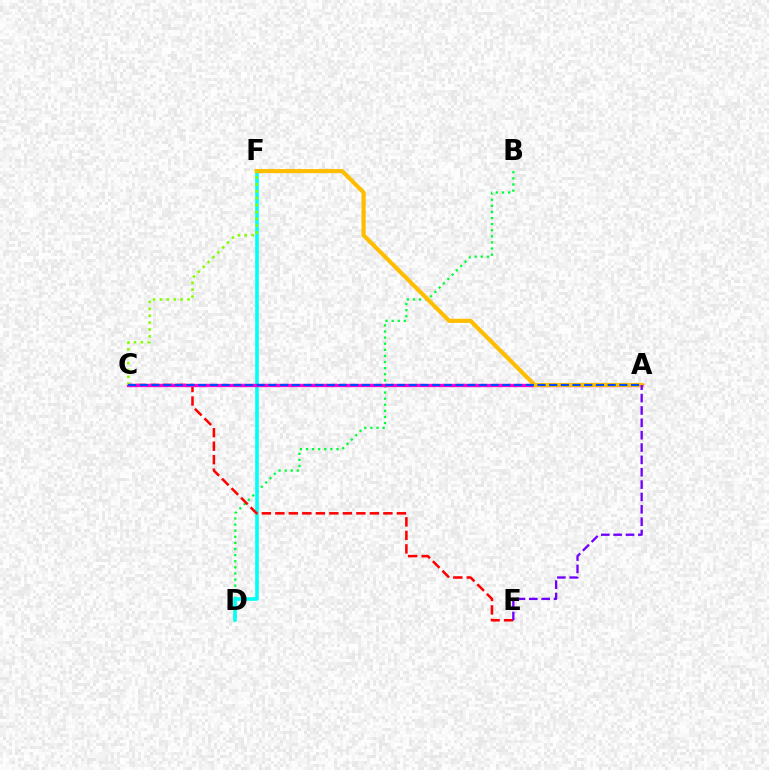{('B', 'D'): [{'color': '#00ff39', 'line_style': 'dotted', 'thickness': 1.66}], ('D', 'F'): [{'color': '#00fff6', 'line_style': 'solid', 'thickness': 2.6}], ('C', 'E'): [{'color': '#ff0000', 'line_style': 'dashed', 'thickness': 1.83}], ('A', 'C'): [{'color': '#ff00cf', 'line_style': 'solid', 'thickness': 2.41}, {'color': '#004bff', 'line_style': 'dashed', 'thickness': 1.59}], ('A', 'F'): [{'color': '#ffbd00', 'line_style': 'solid', 'thickness': 2.97}], ('C', 'F'): [{'color': '#84ff00', 'line_style': 'dotted', 'thickness': 1.87}], ('A', 'E'): [{'color': '#7200ff', 'line_style': 'dashed', 'thickness': 1.68}]}